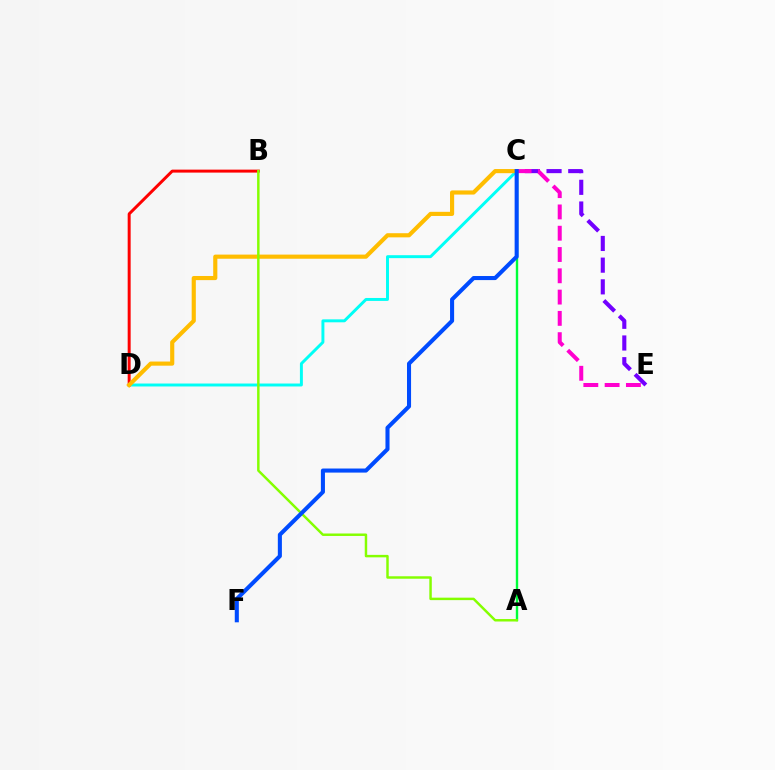{('C', 'D'): [{'color': '#00fff6', 'line_style': 'solid', 'thickness': 2.12}, {'color': '#ffbd00', 'line_style': 'solid', 'thickness': 2.98}], ('B', 'D'): [{'color': '#ff0000', 'line_style': 'solid', 'thickness': 2.14}], ('C', 'E'): [{'color': '#7200ff', 'line_style': 'dashed', 'thickness': 2.95}, {'color': '#ff00cf', 'line_style': 'dashed', 'thickness': 2.89}], ('A', 'C'): [{'color': '#00ff39', 'line_style': 'solid', 'thickness': 1.73}], ('A', 'B'): [{'color': '#84ff00', 'line_style': 'solid', 'thickness': 1.77}], ('C', 'F'): [{'color': '#004bff', 'line_style': 'solid', 'thickness': 2.93}]}